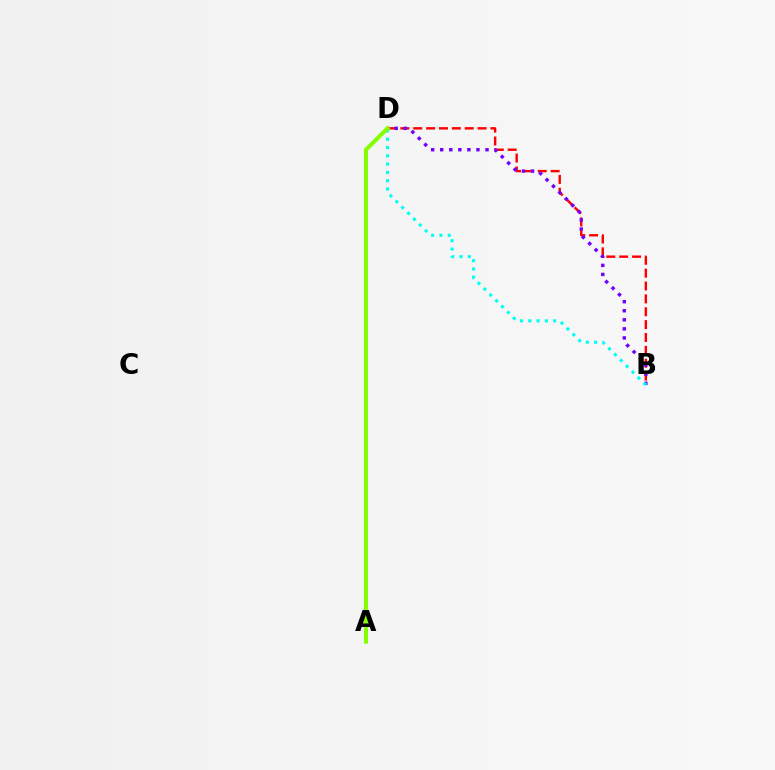{('B', 'D'): [{'color': '#ff0000', 'line_style': 'dashed', 'thickness': 1.75}, {'color': '#7200ff', 'line_style': 'dotted', 'thickness': 2.46}, {'color': '#00fff6', 'line_style': 'dotted', 'thickness': 2.25}], ('A', 'D'): [{'color': '#84ff00', 'line_style': 'solid', 'thickness': 2.89}]}